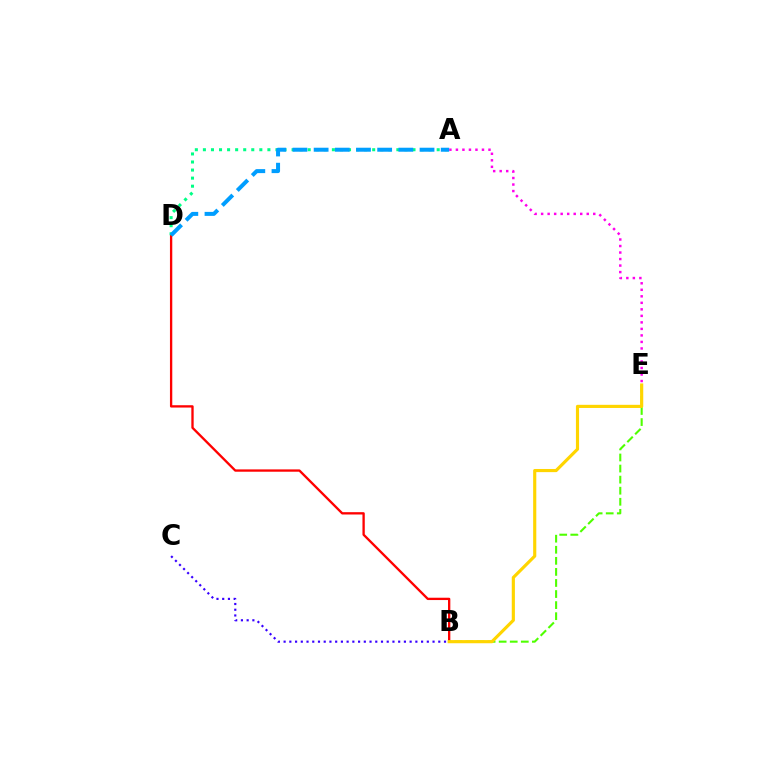{('B', 'E'): [{'color': '#4fff00', 'line_style': 'dashed', 'thickness': 1.5}, {'color': '#ffd500', 'line_style': 'solid', 'thickness': 2.27}], ('A', 'E'): [{'color': '#ff00ed', 'line_style': 'dotted', 'thickness': 1.77}], ('B', 'D'): [{'color': '#ff0000', 'line_style': 'solid', 'thickness': 1.67}], ('B', 'C'): [{'color': '#3700ff', 'line_style': 'dotted', 'thickness': 1.56}], ('A', 'D'): [{'color': '#00ff86', 'line_style': 'dotted', 'thickness': 2.19}, {'color': '#009eff', 'line_style': 'dashed', 'thickness': 2.88}]}